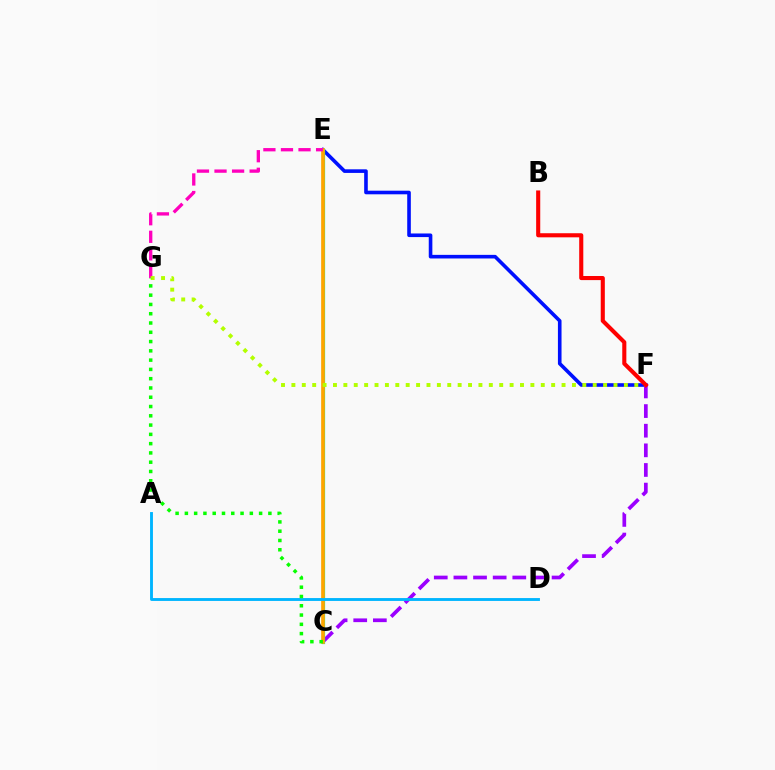{('E', 'F'): [{'color': '#0010ff', 'line_style': 'solid', 'thickness': 2.6}], ('C', 'F'): [{'color': '#9b00ff', 'line_style': 'dashed', 'thickness': 2.67}], ('C', 'E'): [{'color': '#00ff9d', 'line_style': 'solid', 'thickness': 2.32}, {'color': '#ffa500', 'line_style': 'solid', 'thickness': 2.63}], ('A', 'D'): [{'color': '#00b5ff', 'line_style': 'solid', 'thickness': 2.07}], ('E', 'G'): [{'color': '#ff00bd', 'line_style': 'dashed', 'thickness': 2.39}], ('F', 'G'): [{'color': '#b3ff00', 'line_style': 'dotted', 'thickness': 2.82}], ('B', 'F'): [{'color': '#ff0000', 'line_style': 'solid', 'thickness': 2.95}], ('C', 'G'): [{'color': '#08ff00', 'line_style': 'dotted', 'thickness': 2.52}]}